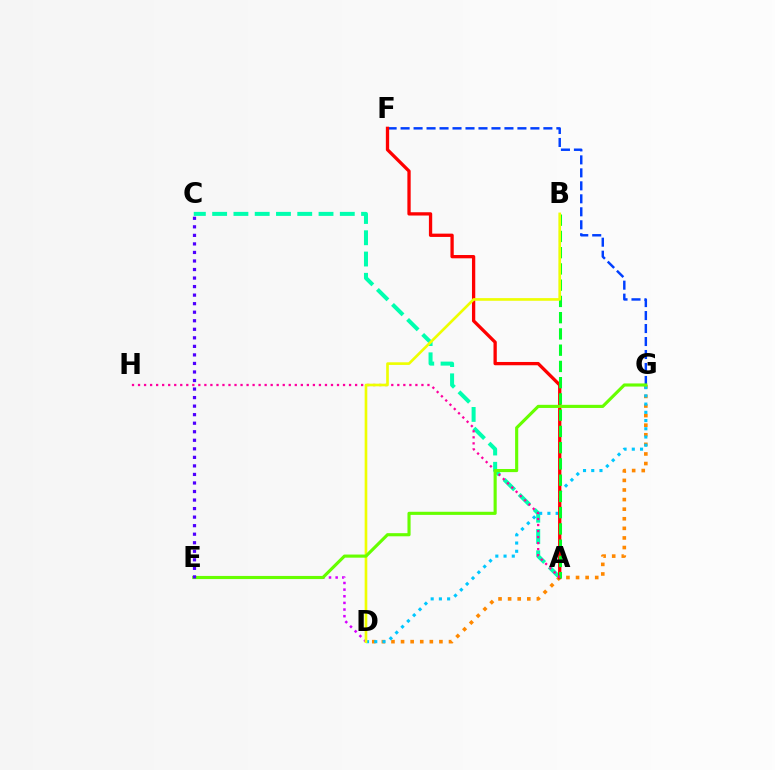{('A', 'C'): [{'color': '#00ffaf', 'line_style': 'dashed', 'thickness': 2.89}], ('D', 'G'): [{'color': '#ff8800', 'line_style': 'dotted', 'thickness': 2.61}, {'color': '#00c7ff', 'line_style': 'dotted', 'thickness': 2.24}], ('F', 'G'): [{'color': '#003fff', 'line_style': 'dashed', 'thickness': 1.76}], ('A', 'F'): [{'color': '#ff0000', 'line_style': 'solid', 'thickness': 2.37}], ('A', 'B'): [{'color': '#00ff27', 'line_style': 'dashed', 'thickness': 2.21}], ('A', 'H'): [{'color': '#ff00a0', 'line_style': 'dotted', 'thickness': 1.64}], ('D', 'E'): [{'color': '#d600ff', 'line_style': 'dotted', 'thickness': 1.8}], ('B', 'D'): [{'color': '#eeff00', 'line_style': 'solid', 'thickness': 1.91}], ('E', 'G'): [{'color': '#66ff00', 'line_style': 'solid', 'thickness': 2.25}], ('C', 'E'): [{'color': '#4f00ff', 'line_style': 'dotted', 'thickness': 2.32}]}